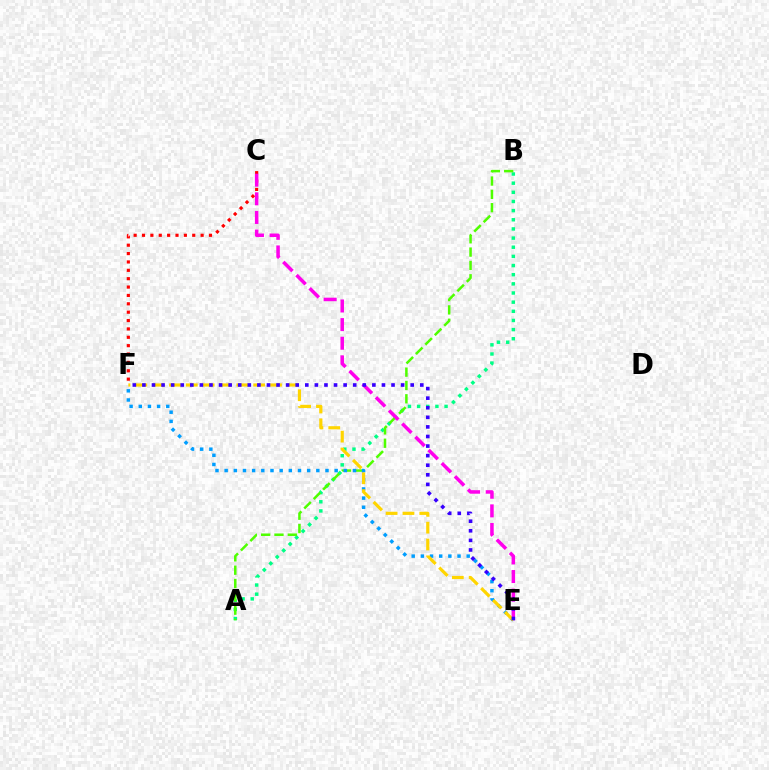{('A', 'B'): [{'color': '#00ff86', 'line_style': 'dotted', 'thickness': 2.49}, {'color': '#4fff00', 'line_style': 'dashed', 'thickness': 1.81}], ('C', 'F'): [{'color': '#ff0000', 'line_style': 'dotted', 'thickness': 2.27}], ('C', 'E'): [{'color': '#ff00ed', 'line_style': 'dashed', 'thickness': 2.53}], ('E', 'F'): [{'color': '#009eff', 'line_style': 'dotted', 'thickness': 2.49}, {'color': '#ffd500', 'line_style': 'dashed', 'thickness': 2.29}, {'color': '#3700ff', 'line_style': 'dotted', 'thickness': 2.6}]}